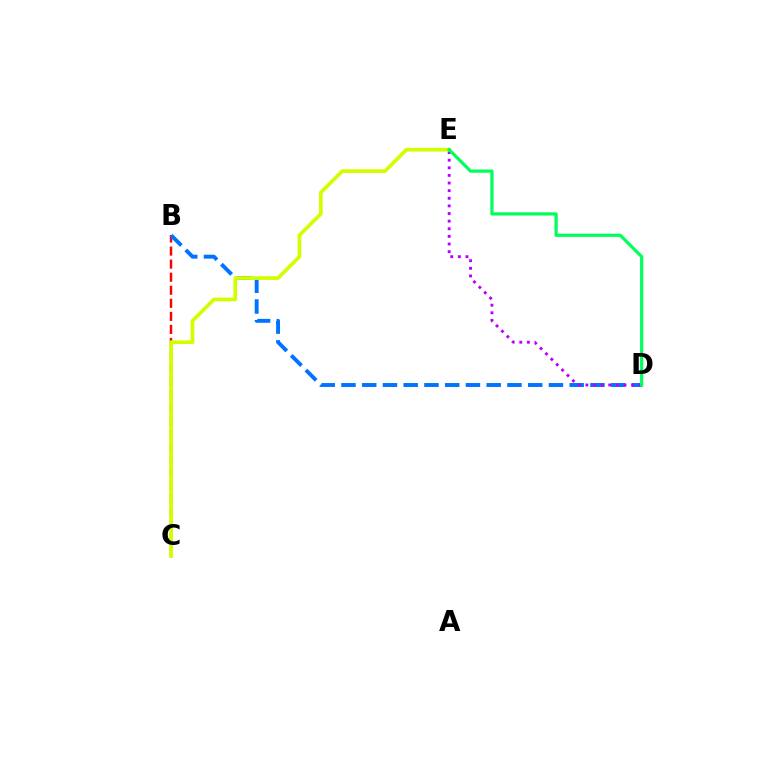{('B', 'C'): [{'color': '#ff0000', 'line_style': 'dashed', 'thickness': 1.77}], ('B', 'D'): [{'color': '#0074ff', 'line_style': 'dashed', 'thickness': 2.82}], ('D', 'E'): [{'color': '#b900ff', 'line_style': 'dotted', 'thickness': 2.07}, {'color': '#00ff5c', 'line_style': 'solid', 'thickness': 2.31}], ('C', 'E'): [{'color': '#d1ff00', 'line_style': 'solid', 'thickness': 2.67}]}